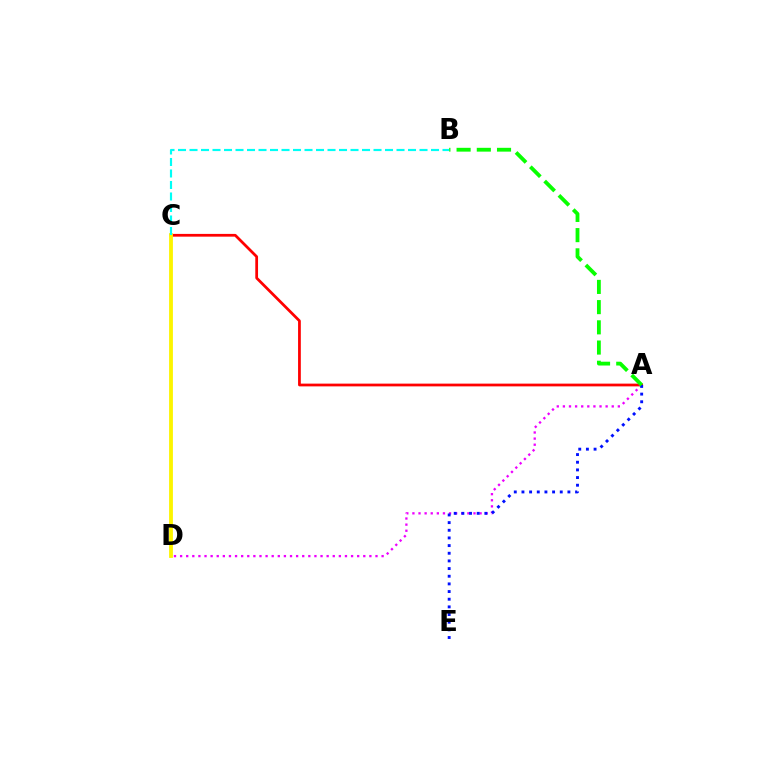{('A', 'C'): [{'color': '#ff0000', 'line_style': 'solid', 'thickness': 1.98}], ('C', 'D'): [{'color': '#fcf500', 'line_style': 'solid', 'thickness': 2.75}], ('A', 'D'): [{'color': '#ee00ff', 'line_style': 'dotted', 'thickness': 1.66}], ('A', 'E'): [{'color': '#0010ff', 'line_style': 'dotted', 'thickness': 2.08}], ('B', 'C'): [{'color': '#00fff6', 'line_style': 'dashed', 'thickness': 1.56}], ('A', 'B'): [{'color': '#08ff00', 'line_style': 'dashed', 'thickness': 2.75}]}